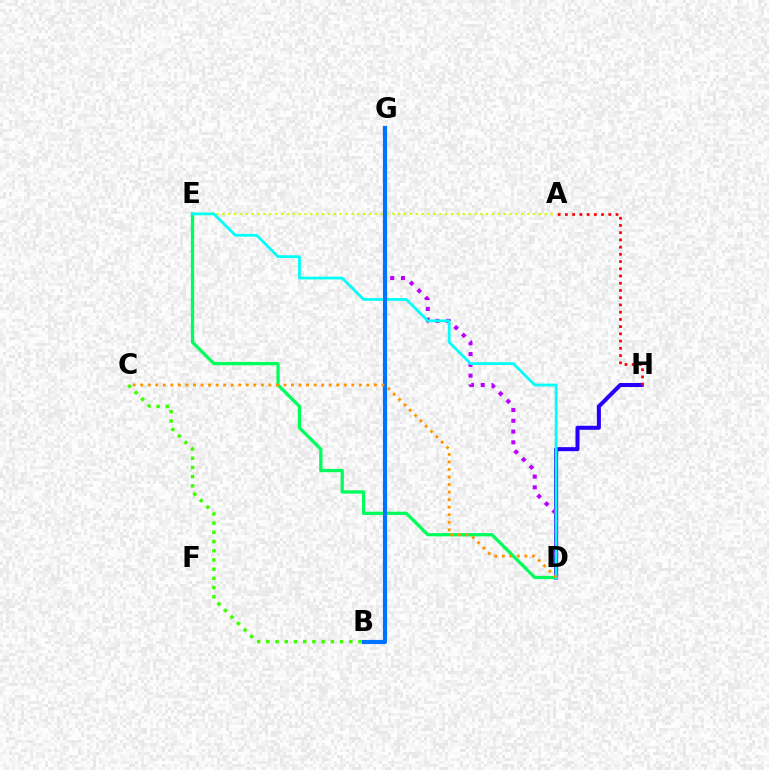{('D', 'H'): [{'color': '#2500ff', 'line_style': 'solid', 'thickness': 2.9}], ('B', 'C'): [{'color': '#3dff00', 'line_style': 'dotted', 'thickness': 2.5}], ('A', 'E'): [{'color': '#d1ff00', 'line_style': 'dotted', 'thickness': 1.59}], ('A', 'H'): [{'color': '#ff0000', 'line_style': 'dotted', 'thickness': 1.96}], ('D', 'G'): [{'color': '#b900ff', 'line_style': 'dotted', 'thickness': 2.93}], ('D', 'E'): [{'color': '#00ff5c', 'line_style': 'solid', 'thickness': 2.37}, {'color': '#00fff6', 'line_style': 'solid', 'thickness': 1.99}], ('B', 'G'): [{'color': '#ff00ac', 'line_style': 'dashed', 'thickness': 1.74}, {'color': '#0074ff', 'line_style': 'solid', 'thickness': 2.98}], ('C', 'D'): [{'color': '#ff9400', 'line_style': 'dotted', 'thickness': 2.05}]}